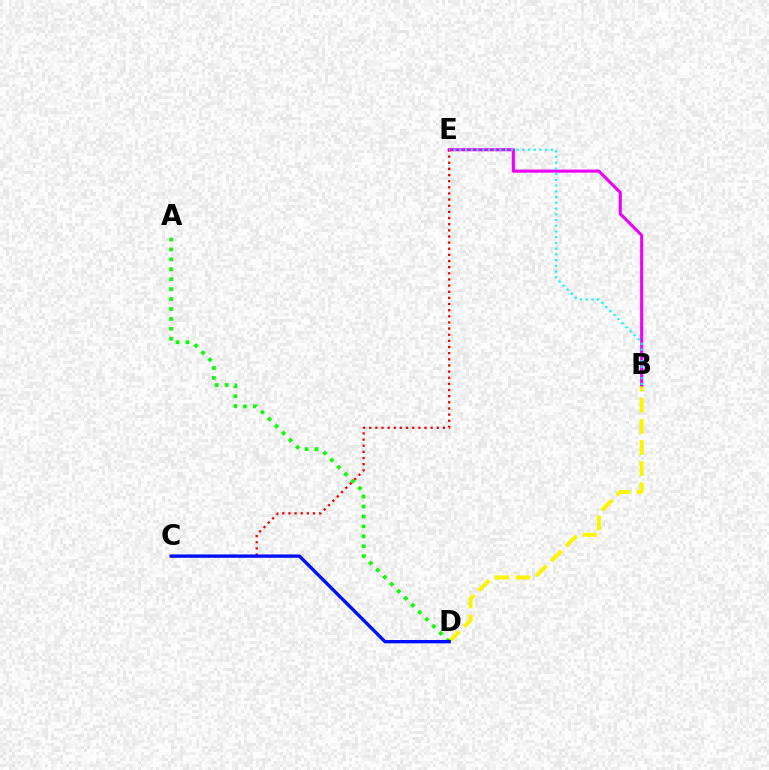{('B', 'D'): [{'color': '#fcf500', 'line_style': 'dashed', 'thickness': 2.87}], ('B', 'E'): [{'color': '#ee00ff', 'line_style': 'solid', 'thickness': 2.22}, {'color': '#00fff6', 'line_style': 'dotted', 'thickness': 1.56}], ('C', 'E'): [{'color': '#ff0000', 'line_style': 'dotted', 'thickness': 1.67}], ('A', 'D'): [{'color': '#08ff00', 'line_style': 'dotted', 'thickness': 2.7}], ('C', 'D'): [{'color': '#0010ff', 'line_style': 'solid', 'thickness': 2.4}]}